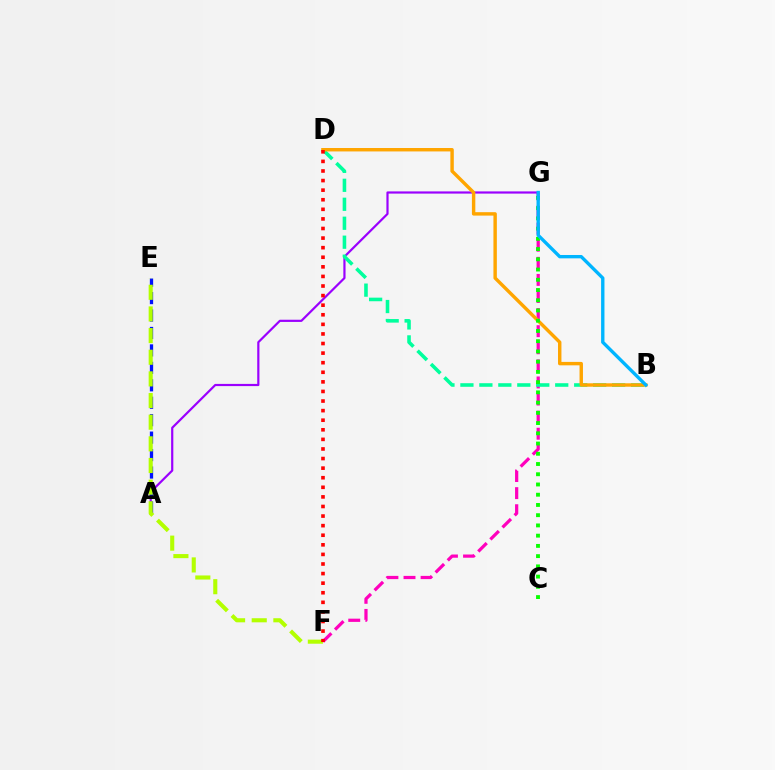{('F', 'G'): [{'color': '#ff00bd', 'line_style': 'dashed', 'thickness': 2.32}], ('A', 'G'): [{'color': '#9b00ff', 'line_style': 'solid', 'thickness': 1.58}], ('B', 'D'): [{'color': '#00ff9d', 'line_style': 'dashed', 'thickness': 2.58}, {'color': '#ffa500', 'line_style': 'solid', 'thickness': 2.46}], ('A', 'E'): [{'color': '#0010ff', 'line_style': 'dashed', 'thickness': 2.37}], ('E', 'F'): [{'color': '#b3ff00', 'line_style': 'dashed', 'thickness': 2.94}], ('D', 'F'): [{'color': '#ff0000', 'line_style': 'dotted', 'thickness': 2.6}], ('C', 'G'): [{'color': '#08ff00', 'line_style': 'dotted', 'thickness': 2.78}], ('B', 'G'): [{'color': '#00b5ff', 'line_style': 'solid', 'thickness': 2.42}]}